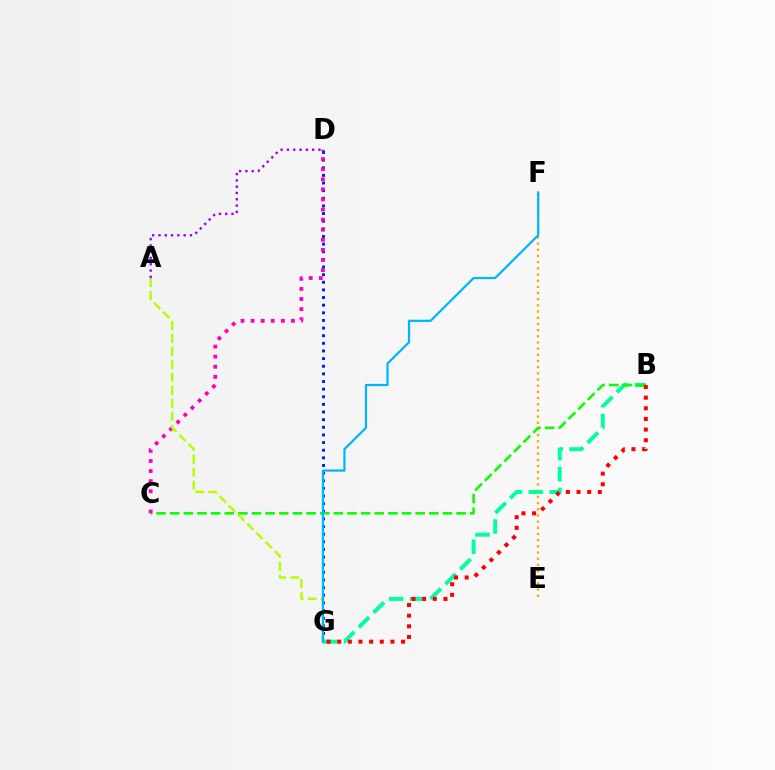{('E', 'F'): [{'color': '#ffa500', 'line_style': 'dotted', 'thickness': 1.68}], ('D', 'G'): [{'color': '#0010ff', 'line_style': 'dotted', 'thickness': 2.07}], ('B', 'G'): [{'color': '#00ff9d', 'line_style': 'dashed', 'thickness': 2.84}, {'color': '#ff0000', 'line_style': 'dotted', 'thickness': 2.89}], ('A', 'D'): [{'color': '#9b00ff', 'line_style': 'dotted', 'thickness': 1.71}], ('B', 'C'): [{'color': '#08ff00', 'line_style': 'dashed', 'thickness': 1.85}], ('C', 'D'): [{'color': '#ff00bd', 'line_style': 'dotted', 'thickness': 2.74}], ('A', 'G'): [{'color': '#b3ff00', 'line_style': 'dashed', 'thickness': 1.76}], ('F', 'G'): [{'color': '#00b5ff', 'line_style': 'solid', 'thickness': 1.6}]}